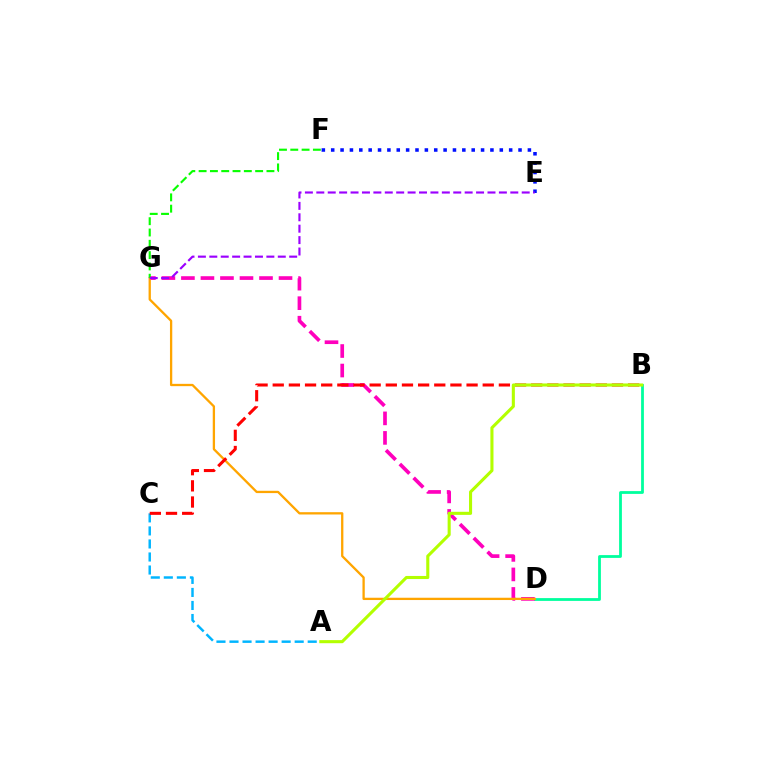{('B', 'D'): [{'color': '#00ff9d', 'line_style': 'solid', 'thickness': 2.01}], ('D', 'G'): [{'color': '#ff00bd', 'line_style': 'dashed', 'thickness': 2.65}, {'color': '#ffa500', 'line_style': 'solid', 'thickness': 1.66}], ('E', 'F'): [{'color': '#0010ff', 'line_style': 'dotted', 'thickness': 2.54}], ('A', 'C'): [{'color': '#00b5ff', 'line_style': 'dashed', 'thickness': 1.77}], ('F', 'G'): [{'color': '#08ff00', 'line_style': 'dashed', 'thickness': 1.54}], ('B', 'C'): [{'color': '#ff0000', 'line_style': 'dashed', 'thickness': 2.19}], ('E', 'G'): [{'color': '#9b00ff', 'line_style': 'dashed', 'thickness': 1.55}], ('A', 'B'): [{'color': '#b3ff00', 'line_style': 'solid', 'thickness': 2.22}]}